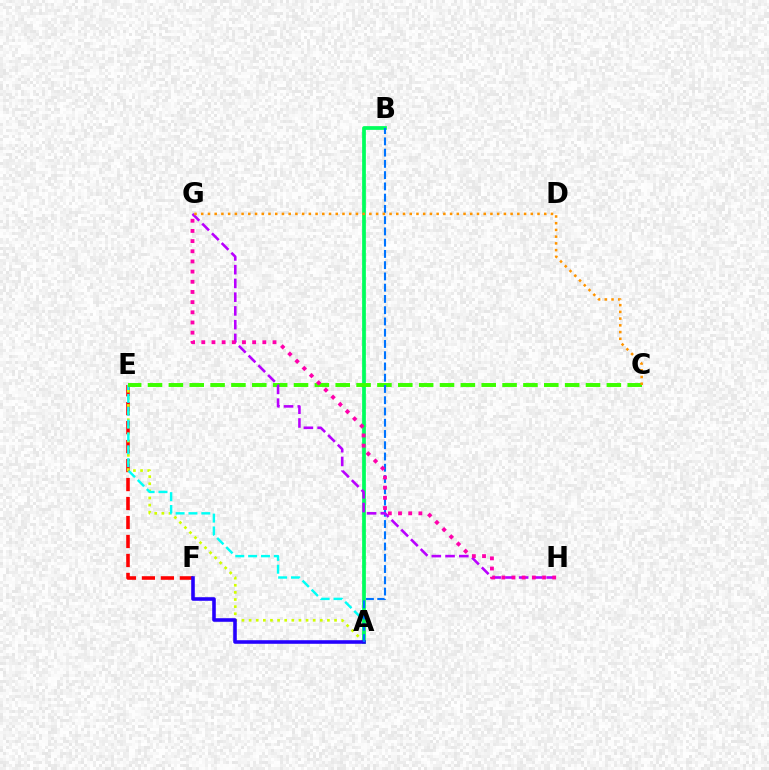{('E', 'F'): [{'color': '#ff0000', 'line_style': 'dashed', 'thickness': 2.58}], ('A', 'E'): [{'color': '#d1ff00', 'line_style': 'dotted', 'thickness': 1.93}, {'color': '#00fff6', 'line_style': 'dashed', 'thickness': 1.75}], ('A', 'B'): [{'color': '#00ff5c', 'line_style': 'solid', 'thickness': 2.7}, {'color': '#0074ff', 'line_style': 'dashed', 'thickness': 1.53}], ('A', 'F'): [{'color': '#2500ff', 'line_style': 'solid', 'thickness': 2.58}], ('C', 'E'): [{'color': '#3dff00', 'line_style': 'dashed', 'thickness': 2.83}], ('G', 'H'): [{'color': '#b900ff', 'line_style': 'dashed', 'thickness': 1.87}, {'color': '#ff00ac', 'line_style': 'dotted', 'thickness': 2.76}], ('C', 'G'): [{'color': '#ff9400', 'line_style': 'dotted', 'thickness': 1.83}]}